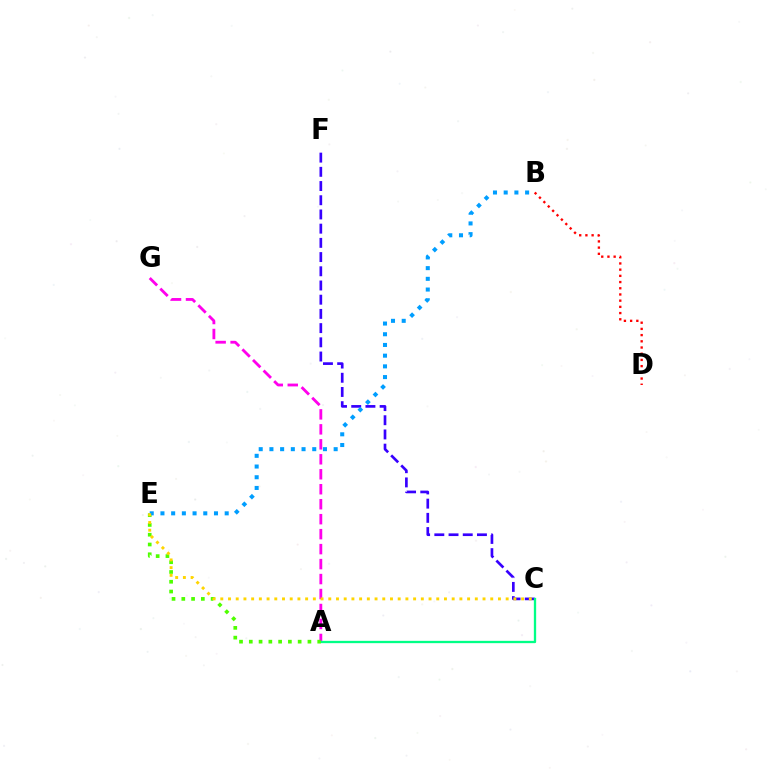{('A', 'G'): [{'color': '#ff00ed', 'line_style': 'dashed', 'thickness': 2.03}], ('C', 'F'): [{'color': '#3700ff', 'line_style': 'dashed', 'thickness': 1.93}], ('B', 'D'): [{'color': '#ff0000', 'line_style': 'dotted', 'thickness': 1.69}], ('A', 'C'): [{'color': '#00ff86', 'line_style': 'solid', 'thickness': 1.67}], ('A', 'E'): [{'color': '#4fff00', 'line_style': 'dotted', 'thickness': 2.66}], ('B', 'E'): [{'color': '#009eff', 'line_style': 'dotted', 'thickness': 2.91}], ('C', 'E'): [{'color': '#ffd500', 'line_style': 'dotted', 'thickness': 2.1}]}